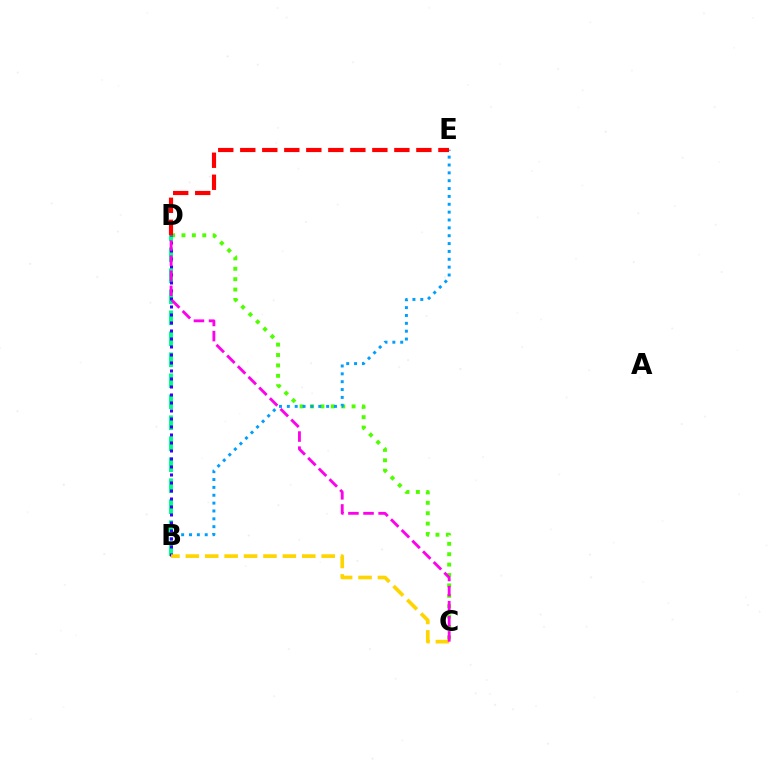{('C', 'D'): [{'color': '#4fff00', 'line_style': 'dotted', 'thickness': 2.82}, {'color': '#ff00ed', 'line_style': 'dashed', 'thickness': 2.05}], ('B', 'E'): [{'color': '#009eff', 'line_style': 'dotted', 'thickness': 2.13}], ('B', 'D'): [{'color': '#00ff86', 'line_style': 'dashed', 'thickness': 2.85}, {'color': '#3700ff', 'line_style': 'dotted', 'thickness': 2.17}], ('B', 'C'): [{'color': '#ffd500', 'line_style': 'dashed', 'thickness': 2.64}], ('D', 'E'): [{'color': '#ff0000', 'line_style': 'dashed', 'thickness': 2.99}]}